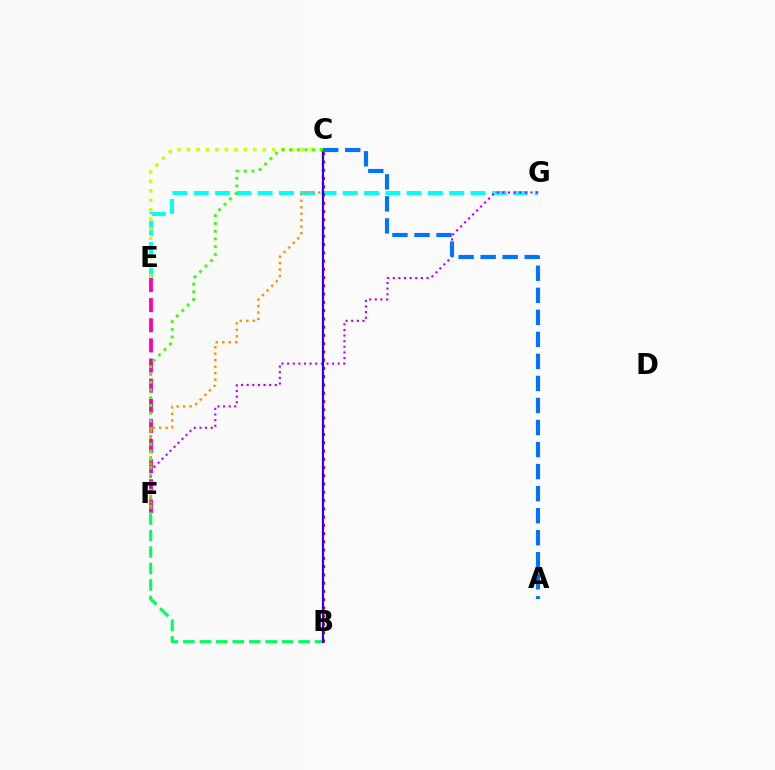{('E', 'F'): [{'color': '#ff00ac', 'line_style': 'dashed', 'thickness': 2.73}], ('B', 'F'): [{'color': '#00ff5c', 'line_style': 'dashed', 'thickness': 2.24}], ('E', 'G'): [{'color': '#00fff6', 'line_style': 'dashed', 'thickness': 2.89}], ('B', 'C'): [{'color': '#ff0000', 'line_style': 'dotted', 'thickness': 2.24}, {'color': '#2500ff', 'line_style': 'solid', 'thickness': 1.56}], ('C', 'F'): [{'color': '#ff9400', 'line_style': 'dotted', 'thickness': 1.76}, {'color': '#3dff00', 'line_style': 'dotted', 'thickness': 2.1}], ('F', 'G'): [{'color': '#b900ff', 'line_style': 'dotted', 'thickness': 1.53}], ('C', 'E'): [{'color': '#d1ff00', 'line_style': 'dotted', 'thickness': 2.57}], ('A', 'C'): [{'color': '#0074ff', 'line_style': 'dashed', 'thickness': 2.99}]}